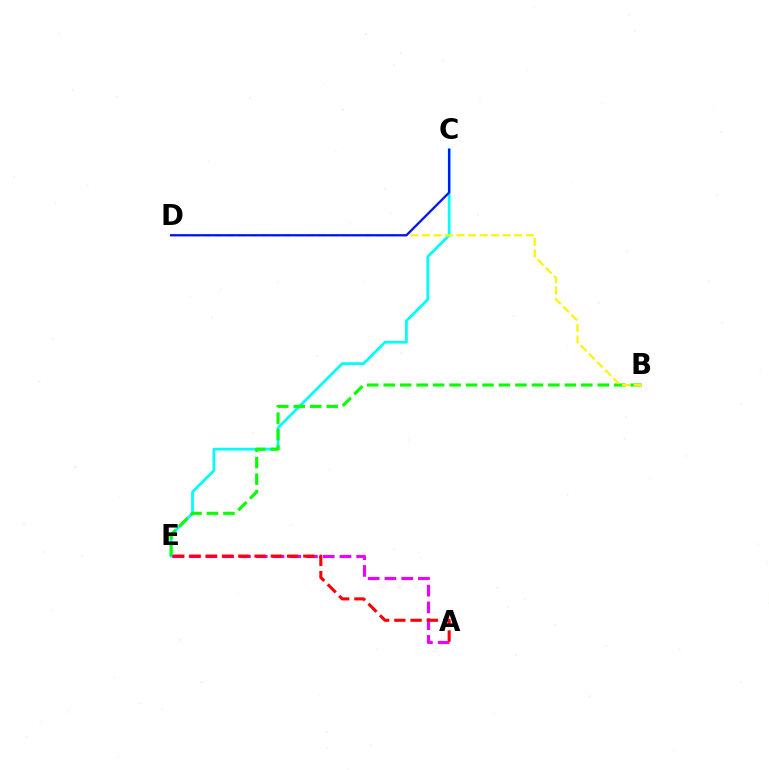{('C', 'E'): [{'color': '#00fff6', 'line_style': 'solid', 'thickness': 1.99}], ('B', 'E'): [{'color': '#08ff00', 'line_style': 'dashed', 'thickness': 2.24}], ('A', 'E'): [{'color': '#ee00ff', 'line_style': 'dashed', 'thickness': 2.28}, {'color': '#ff0000', 'line_style': 'dashed', 'thickness': 2.21}], ('B', 'D'): [{'color': '#fcf500', 'line_style': 'dashed', 'thickness': 1.57}], ('C', 'D'): [{'color': '#0010ff', 'line_style': 'solid', 'thickness': 1.62}]}